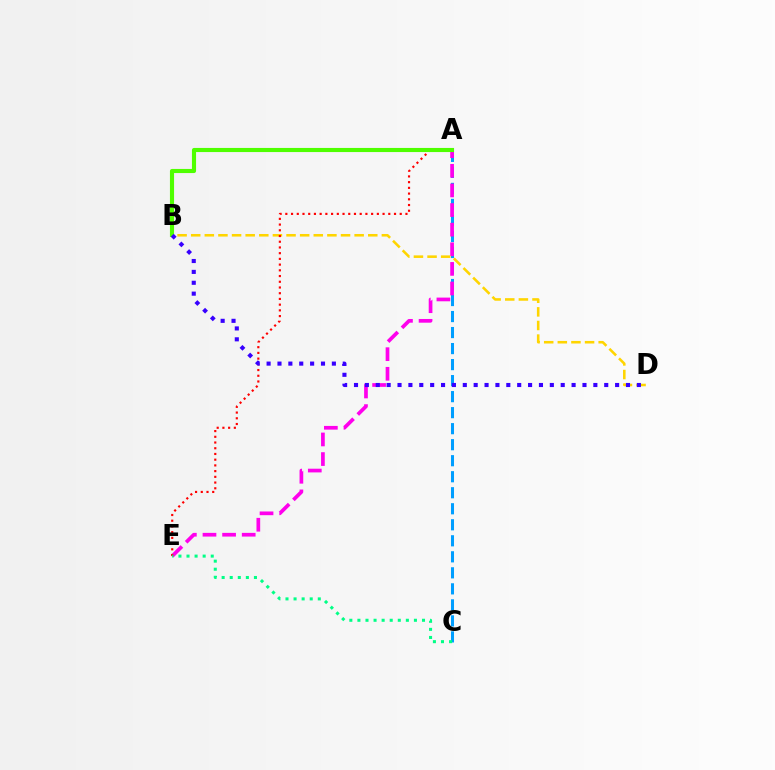{('A', 'C'): [{'color': '#009eff', 'line_style': 'dashed', 'thickness': 2.18}], ('A', 'E'): [{'color': '#ff00ed', 'line_style': 'dashed', 'thickness': 2.66}, {'color': '#ff0000', 'line_style': 'dotted', 'thickness': 1.55}], ('B', 'D'): [{'color': '#ffd500', 'line_style': 'dashed', 'thickness': 1.85}, {'color': '#3700ff', 'line_style': 'dotted', 'thickness': 2.96}], ('A', 'B'): [{'color': '#4fff00', 'line_style': 'solid', 'thickness': 2.97}], ('C', 'E'): [{'color': '#00ff86', 'line_style': 'dotted', 'thickness': 2.19}]}